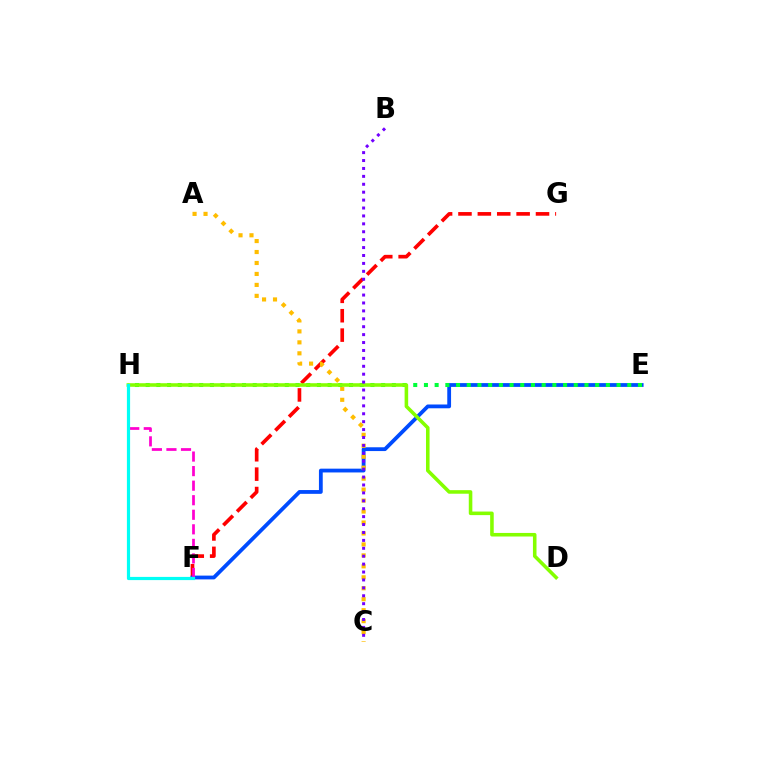{('F', 'G'): [{'color': '#ff0000', 'line_style': 'dashed', 'thickness': 2.63}], ('E', 'F'): [{'color': '#004bff', 'line_style': 'solid', 'thickness': 2.73}], ('A', 'C'): [{'color': '#ffbd00', 'line_style': 'dotted', 'thickness': 2.98}], ('F', 'H'): [{'color': '#ff00cf', 'line_style': 'dashed', 'thickness': 1.98}, {'color': '#00fff6', 'line_style': 'solid', 'thickness': 2.3}], ('E', 'H'): [{'color': '#00ff39', 'line_style': 'dotted', 'thickness': 2.91}], ('D', 'H'): [{'color': '#84ff00', 'line_style': 'solid', 'thickness': 2.57}], ('B', 'C'): [{'color': '#7200ff', 'line_style': 'dotted', 'thickness': 2.15}]}